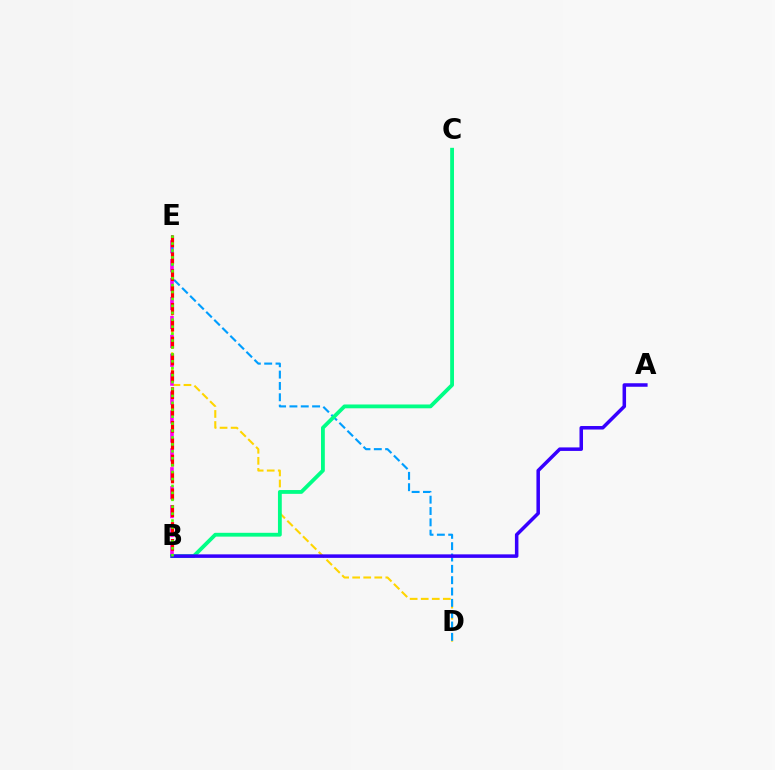{('D', 'E'): [{'color': '#ffd500', 'line_style': 'dashed', 'thickness': 1.5}, {'color': '#009eff', 'line_style': 'dashed', 'thickness': 1.54}], ('B', 'E'): [{'color': '#ff00ed', 'line_style': 'dashed', 'thickness': 2.57}, {'color': '#ff0000', 'line_style': 'dashed', 'thickness': 2.29}, {'color': '#4fff00', 'line_style': 'dotted', 'thickness': 1.88}], ('B', 'C'): [{'color': '#00ff86', 'line_style': 'solid', 'thickness': 2.75}], ('A', 'B'): [{'color': '#3700ff', 'line_style': 'solid', 'thickness': 2.53}]}